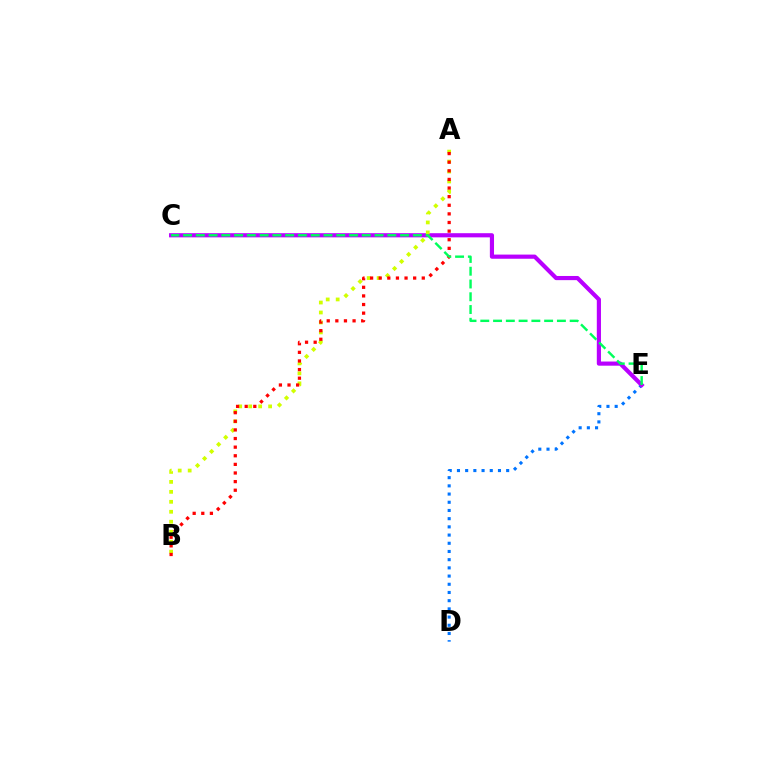{('D', 'E'): [{'color': '#0074ff', 'line_style': 'dotted', 'thickness': 2.23}], ('C', 'E'): [{'color': '#b900ff', 'line_style': 'solid', 'thickness': 2.99}, {'color': '#00ff5c', 'line_style': 'dashed', 'thickness': 1.73}], ('A', 'B'): [{'color': '#d1ff00', 'line_style': 'dotted', 'thickness': 2.71}, {'color': '#ff0000', 'line_style': 'dotted', 'thickness': 2.34}]}